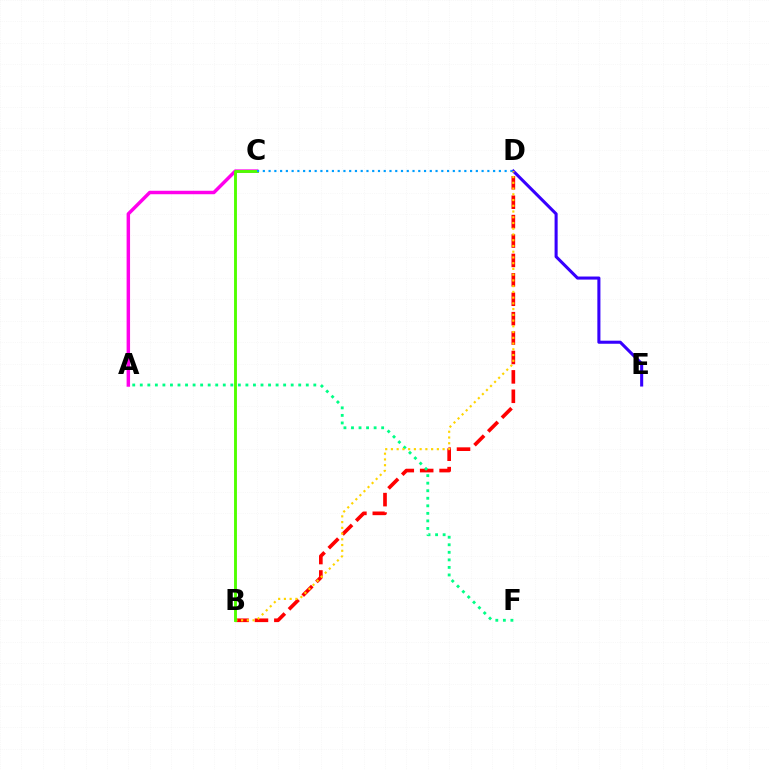{('A', 'C'): [{'color': '#ff00ed', 'line_style': 'solid', 'thickness': 2.49}], ('B', 'D'): [{'color': '#ff0000', 'line_style': 'dashed', 'thickness': 2.64}, {'color': '#ffd500', 'line_style': 'dotted', 'thickness': 1.56}], ('A', 'F'): [{'color': '#00ff86', 'line_style': 'dotted', 'thickness': 2.05}], ('D', 'E'): [{'color': '#3700ff', 'line_style': 'solid', 'thickness': 2.21}], ('B', 'C'): [{'color': '#4fff00', 'line_style': 'solid', 'thickness': 2.08}], ('C', 'D'): [{'color': '#009eff', 'line_style': 'dotted', 'thickness': 1.56}]}